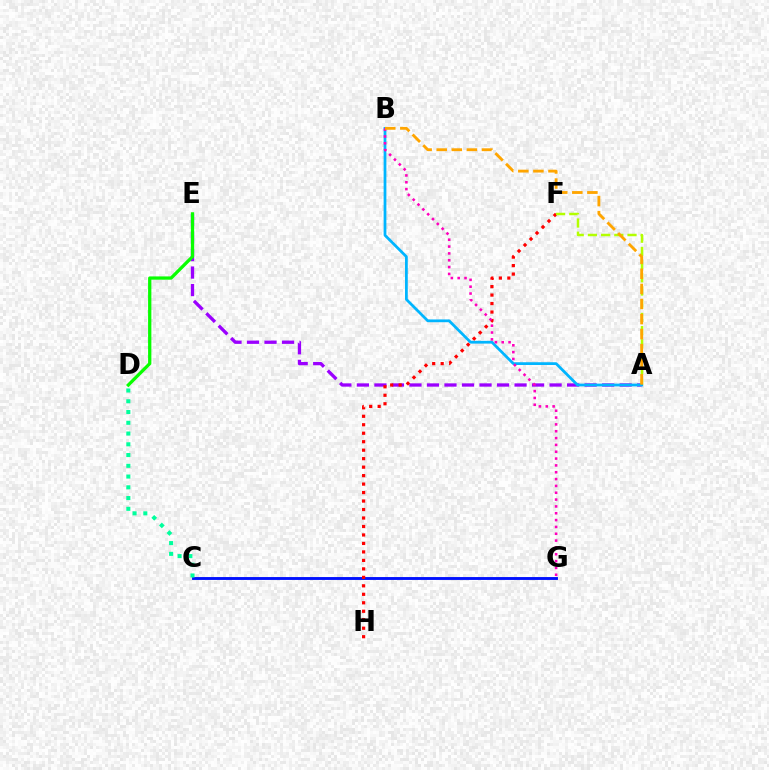{('A', 'E'): [{'color': '#9b00ff', 'line_style': 'dashed', 'thickness': 2.38}], ('C', 'G'): [{'color': '#0010ff', 'line_style': 'solid', 'thickness': 2.07}], ('F', 'H'): [{'color': '#ff0000', 'line_style': 'dotted', 'thickness': 2.3}], ('A', 'F'): [{'color': '#b3ff00', 'line_style': 'dashed', 'thickness': 1.79}], ('A', 'B'): [{'color': '#00b5ff', 'line_style': 'solid', 'thickness': 1.98}, {'color': '#ffa500', 'line_style': 'dashed', 'thickness': 2.05}], ('C', 'D'): [{'color': '#00ff9d', 'line_style': 'dotted', 'thickness': 2.92}], ('B', 'G'): [{'color': '#ff00bd', 'line_style': 'dotted', 'thickness': 1.86}], ('D', 'E'): [{'color': '#08ff00', 'line_style': 'solid', 'thickness': 2.36}]}